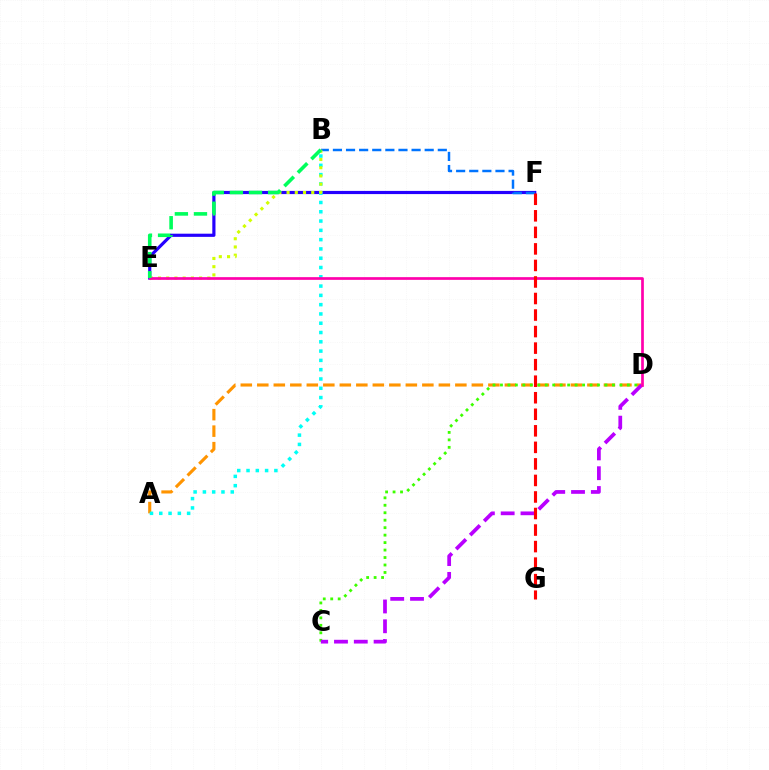{('A', 'D'): [{'color': '#ff9400', 'line_style': 'dashed', 'thickness': 2.24}], ('C', 'D'): [{'color': '#3dff00', 'line_style': 'dotted', 'thickness': 2.03}, {'color': '#b900ff', 'line_style': 'dashed', 'thickness': 2.69}], ('E', 'F'): [{'color': '#2500ff', 'line_style': 'solid', 'thickness': 2.29}], ('A', 'B'): [{'color': '#00fff6', 'line_style': 'dotted', 'thickness': 2.52}], ('B', 'F'): [{'color': '#0074ff', 'line_style': 'dashed', 'thickness': 1.78}], ('B', 'E'): [{'color': '#d1ff00', 'line_style': 'dotted', 'thickness': 2.23}, {'color': '#00ff5c', 'line_style': 'dashed', 'thickness': 2.59}], ('D', 'E'): [{'color': '#ff00ac', 'line_style': 'solid', 'thickness': 1.95}], ('F', 'G'): [{'color': '#ff0000', 'line_style': 'dashed', 'thickness': 2.25}]}